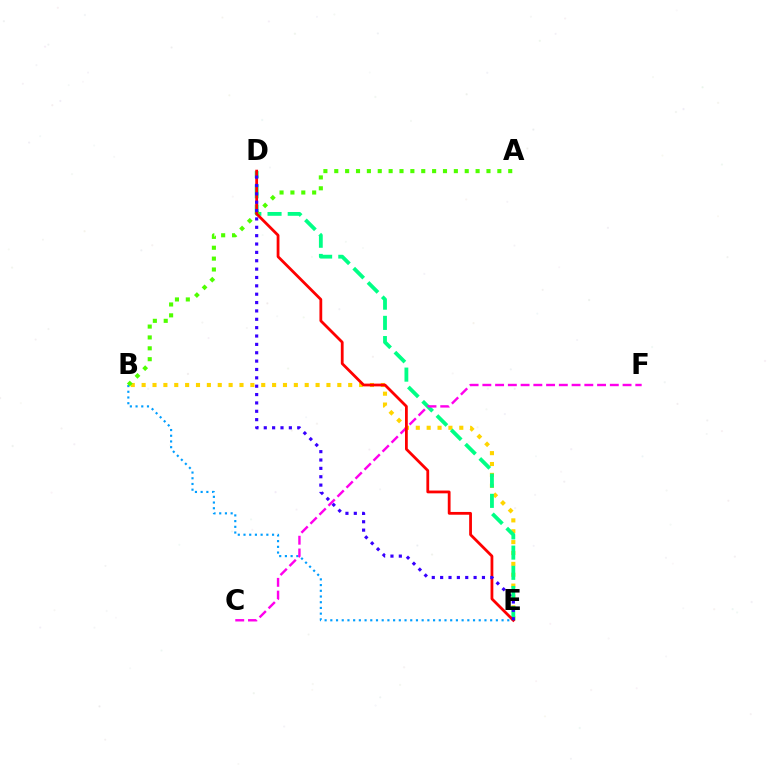{('B', 'E'): [{'color': '#ffd500', 'line_style': 'dotted', 'thickness': 2.95}, {'color': '#009eff', 'line_style': 'dotted', 'thickness': 1.55}], ('D', 'E'): [{'color': '#00ff86', 'line_style': 'dashed', 'thickness': 2.75}, {'color': '#ff0000', 'line_style': 'solid', 'thickness': 2.01}, {'color': '#3700ff', 'line_style': 'dotted', 'thickness': 2.27}], ('C', 'F'): [{'color': '#ff00ed', 'line_style': 'dashed', 'thickness': 1.73}], ('A', 'B'): [{'color': '#4fff00', 'line_style': 'dotted', 'thickness': 2.95}]}